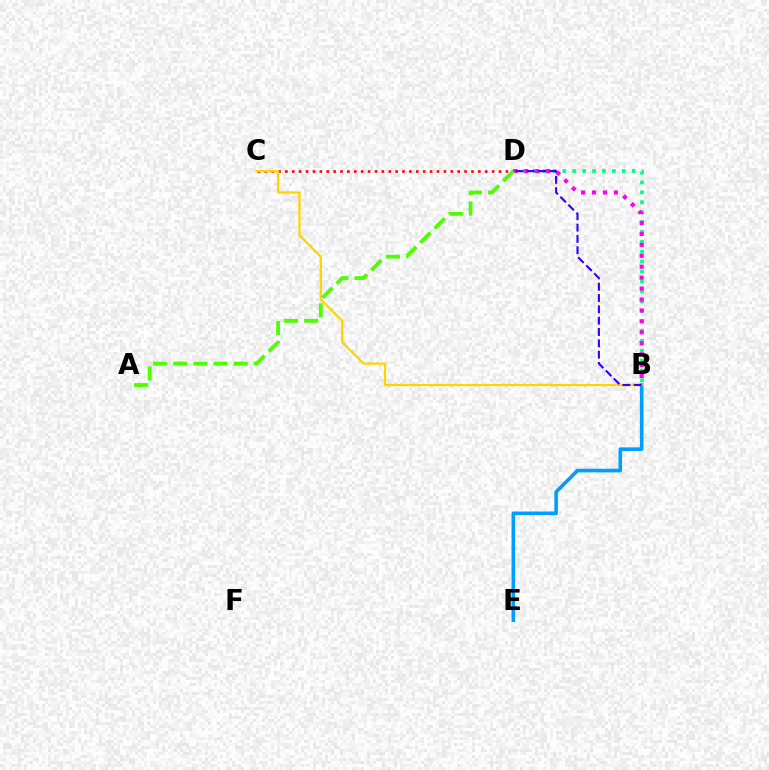{('B', 'D'): [{'color': '#00ff86', 'line_style': 'dotted', 'thickness': 2.69}, {'color': '#ff00ed', 'line_style': 'dotted', 'thickness': 2.97}, {'color': '#3700ff', 'line_style': 'dashed', 'thickness': 1.54}], ('B', 'E'): [{'color': '#009eff', 'line_style': 'solid', 'thickness': 2.59}], ('C', 'D'): [{'color': '#ff0000', 'line_style': 'dotted', 'thickness': 1.87}], ('B', 'C'): [{'color': '#ffd500', 'line_style': 'solid', 'thickness': 1.64}], ('A', 'D'): [{'color': '#4fff00', 'line_style': 'dashed', 'thickness': 2.74}]}